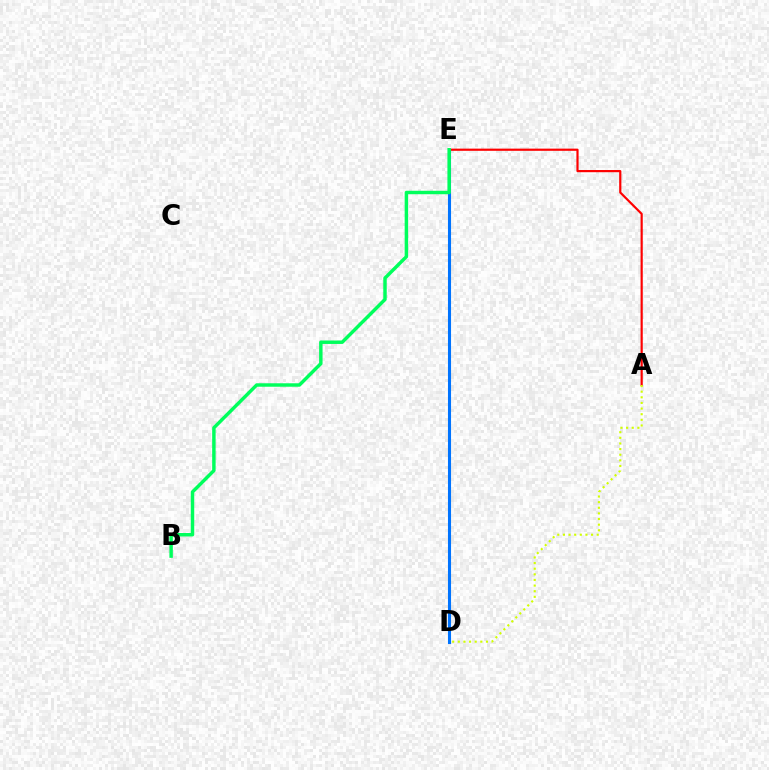{('D', 'E'): [{'color': '#b900ff', 'line_style': 'dotted', 'thickness': 2.1}, {'color': '#0074ff', 'line_style': 'solid', 'thickness': 2.22}], ('A', 'E'): [{'color': '#ff0000', 'line_style': 'solid', 'thickness': 1.57}], ('B', 'E'): [{'color': '#00ff5c', 'line_style': 'solid', 'thickness': 2.48}], ('A', 'D'): [{'color': '#d1ff00', 'line_style': 'dotted', 'thickness': 1.53}]}